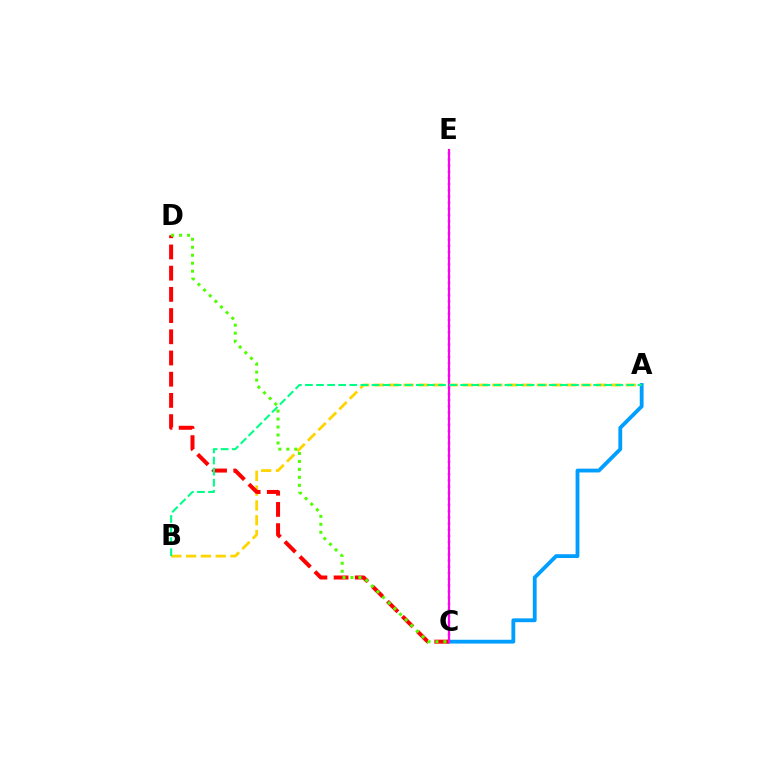{('A', 'B'): [{'color': '#ffd500', 'line_style': 'dashed', 'thickness': 2.01}, {'color': '#00ff86', 'line_style': 'dashed', 'thickness': 1.51}], ('C', 'E'): [{'color': '#3700ff', 'line_style': 'dotted', 'thickness': 1.68}, {'color': '#ff00ed', 'line_style': 'solid', 'thickness': 1.56}], ('A', 'C'): [{'color': '#009eff', 'line_style': 'solid', 'thickness': 2.74}], ('C', 'D'): [{'color': '#ff0000', 'line_style': 'dashed', 'thickness': 2.88}, {'color': '#4fff00', 'line_style': 'dotted', 'thickness': 2.17}]}